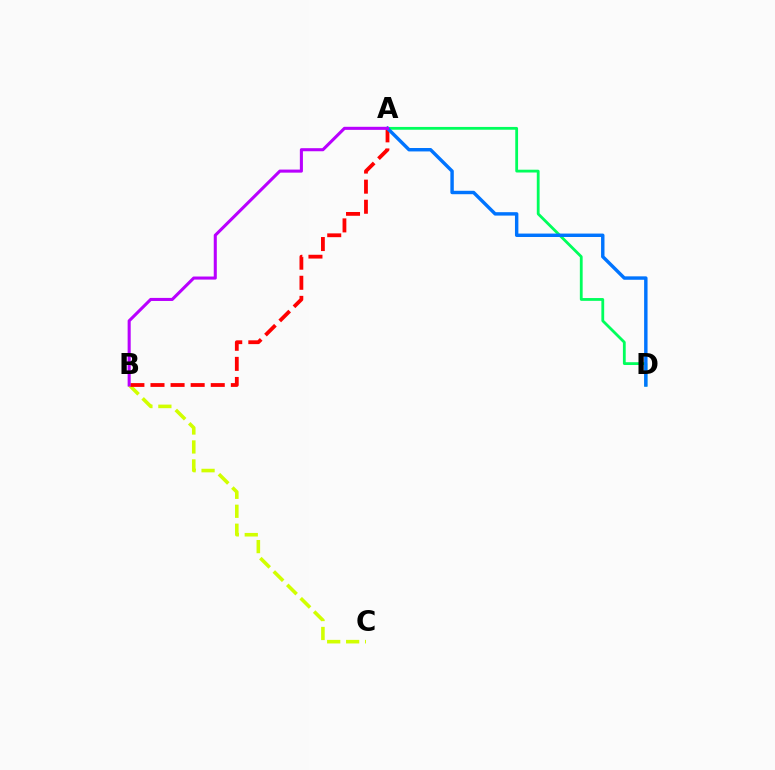{('B', 'C'): [{'color': '#d1ff00', 'line_style': 'dashed', 'thickness': 2.58}], ('A', 'D'): [{'color': '#00ff5c', 'line_style': 'solid', 'thickness': 2.01}, {'color': '#0074ff', 'line_style': 'solid', 'thickness': 2.46}], ('A', 'B'): [{'color': '#ff0000', 'line_style': 'dashed', 'thickness': 2.73}, {'color': '#b900ff', 'line_style': 'solid', 'thickness': 2.21}]}